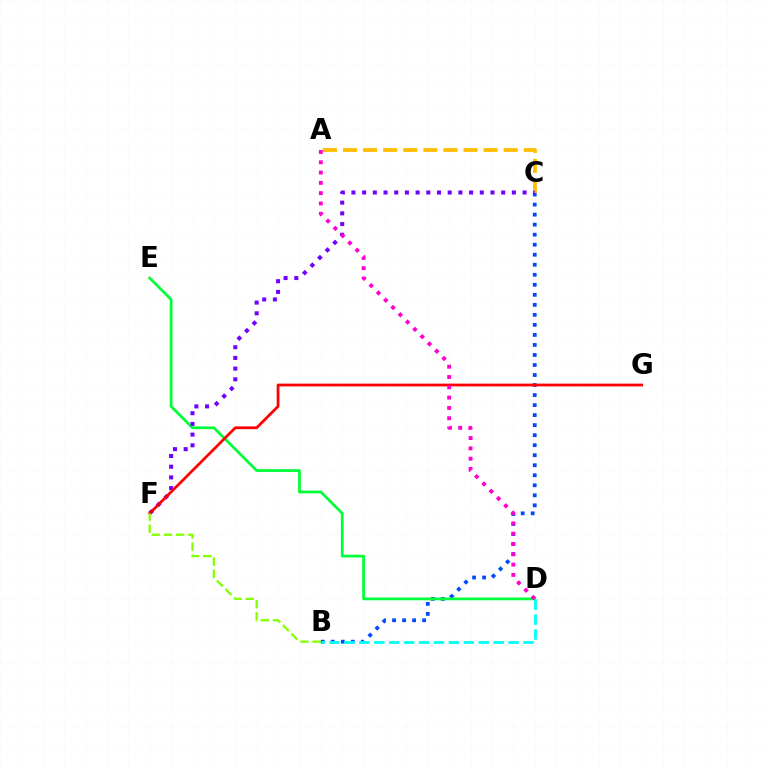{('B', 'C'): [{'color': '#004bff', 'line_style': 'dotted', 'thickness': 2.72}], ('D', 'E'): [{'color': '#00ff39', 'line_style': 'solid', 'thickness': 1.98}], ('A', 'C'): [{'color': '#ffbd00', 'line_style': 'dashed', 'thickness': 2.73}], ('B', 'D'): [{'color': '#00fff6', 'line_style': 'dashed', 'thickness': 2.03}], ('C', 'F'): [{'color': '#7200ff', 'line_style': 'dotted', 'thickness': 2.91}], ('F', 'G'): [{'color': '#ff0000', 'line_style': 'solid', 'thickness': 1.98}], ('B', 'F'): [{'color': '#84ff00', 'line_style': 'dashed', 'thickness': 1.65}], ('A', 'D'): [{'color': '#ff00cf', 'line_style': 'dotted', 'thickness': 2.8}]}